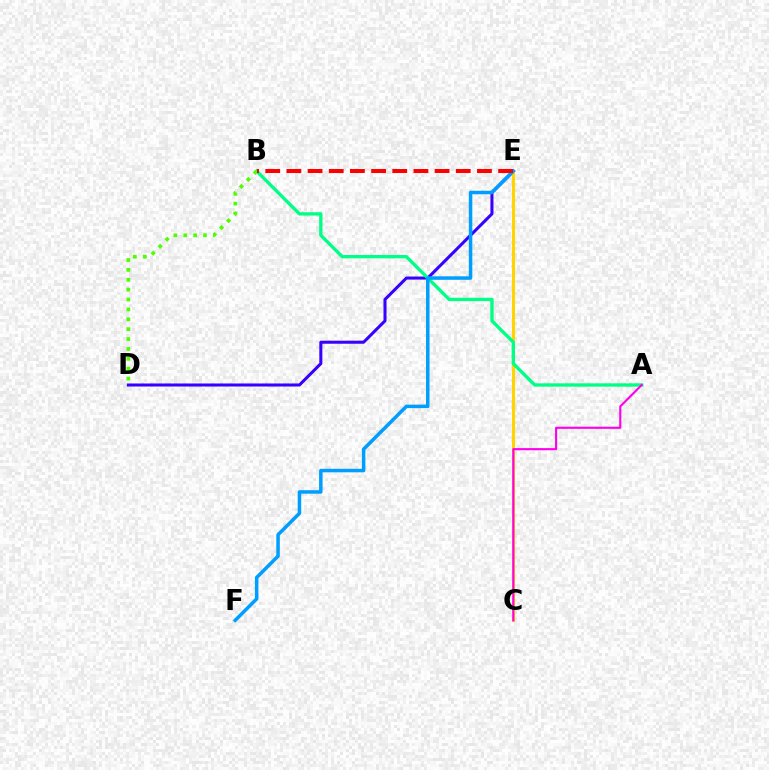{('D', 'E'): [{'color': '#3700ff', 'line_style': 'solid', 'thickness': 2.19}], ('C', 'E'): [{'color': '#ffd500', 'line_style': 'solid', 'thickness': 2.2}], ('A', 'B'): [{'color': '#00ff86', 'line_style': 'solid', 'thickness': 2.4}], ('E', 'F'): [{'color': '#009eff', 'line_style': 'solid', 'thickness': 2.53}], ('B', 'D'): [{'color': '#4fff00', 'line_style': 'dotted', 'thickness': 2.68}], ('B', 'E'): [{'color': '#ff0000', 'line_style': 'dashed', 'thickness': 2.88}], ('A', 'C'): [{'color': '#ff00ed', 'line_style': 'solid', 'thickness': 1.53}]}